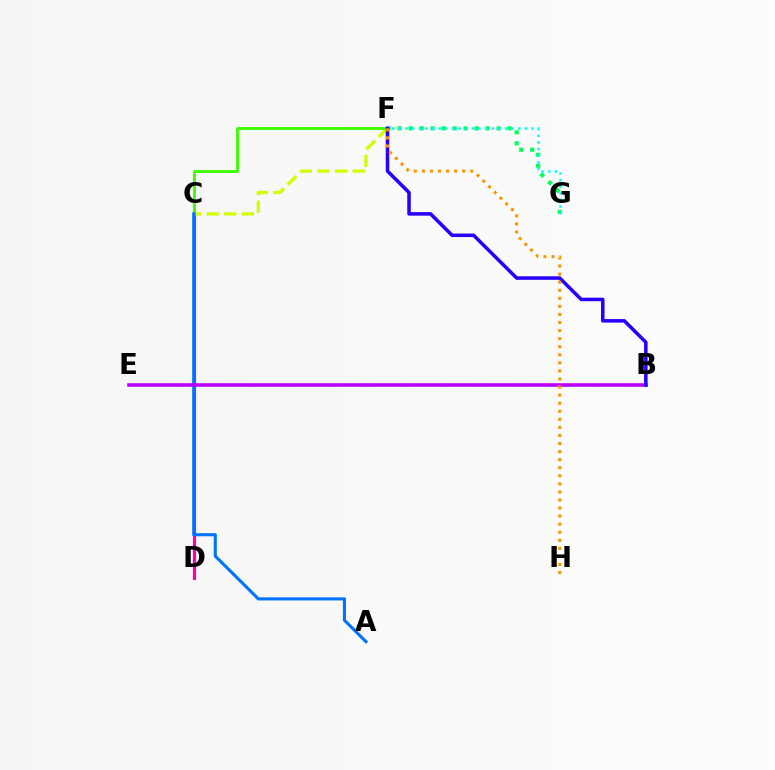{('C', 'F'): [{'color': '#d1ff00', 'line_style': 'dashed', 'thickness': 2.39}, {'color': '#3dff00', 'line_style': 'solid', 'thickness': 2.07}], ('C', 'D'): [{'color': '#ff00ac', 'line_style': 'solid', 'thickness': 2.27}], ('F', 'G'): [{'color': '#00ff5c', 'line_style': 'dotted', 'thickness': 2.99}, {'color': '#00fff6', 'line_style': 'dotted', 'thickness': 1.8}], ('A', 'C'): [{'color': '#0074ff', 'line_style': 'solid', 'thickness': 2.24}], ('B', 'E'): [{'color': '#ff0000', 'line_style': 'dotted', 'thickness': 1.79}, {'color': '#b900ff', 'line_style': 'solid', 'thickness': 2.57}], ('B', 'F'): [{'color': '#2500ff', 'line_style': 'solid', 'thickness': 2.54}], ('F', 'H'): [{'color': '#ff9400', 'line_style': 'dotted', 'thickness': 2.19}]}